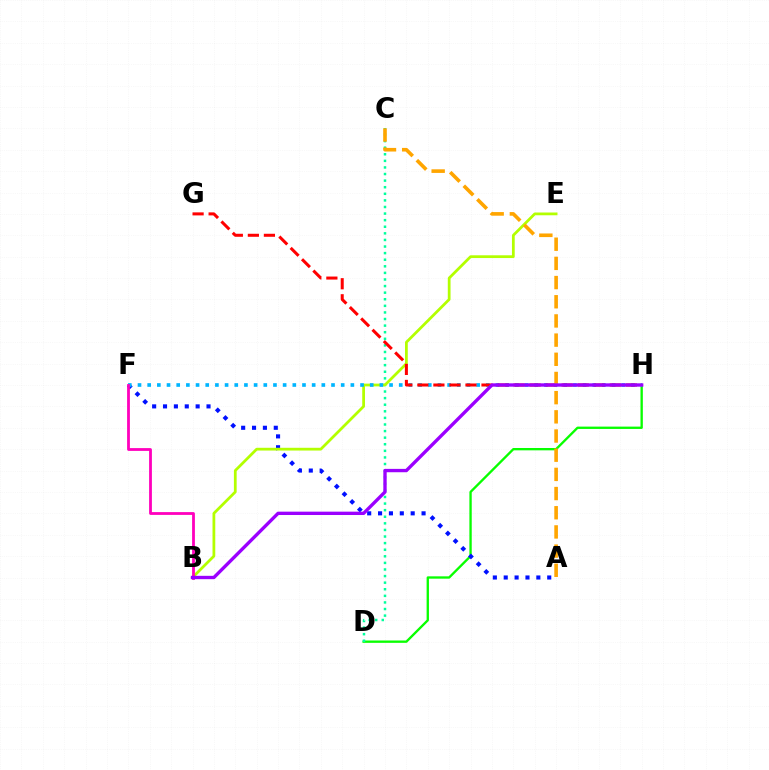{('D', 'H'): [{'color': '#08ff00', 'line_style': 'solid', 'thickness': 1.68}], ('C', 'D'): [{'color': '#00ff9d', 'line_style': 'dotted', 'thickness': 1.79}], ('A', 'F'): [{'color': '#0010ff', 'line_style': 'dotted', 'thickness': 2.95}], ('B', 'E'): [{'color': '#b3ff00', 'line_style': 'solid', 'thickness': 1.99}], ('F', 'H'): [{'color': '#00b5ff', 'line_style': 'dotted', 'thickness': 2.63}], ('G', 'H'): [{'color': '#ff0000', 'line_style': 'dashed', 'thickness': 2.18}], ('B', 'F'): [{'color': '#ff00bd', 'line_style': 'solid', 'thickness': 2.01}], ('A', 'C'): [{'color': '#ffa500', 'line_style': 'dashed', 'thickness': 2.61}], ('B', 'H'): [{'color': '#9b00ff', 'line_style': 'solid', 'thickness': 2.42}]}